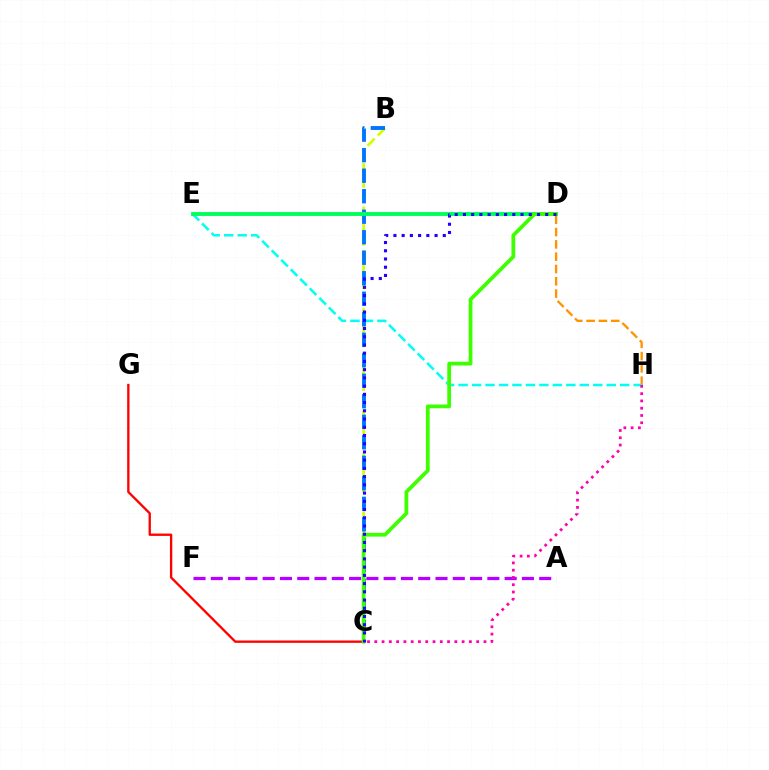{('A', 'F'): [{'color': '#b900ff', 'line_style': 'dashed', 'thickness': 2.35}], ('B', 'C'): [{'color': '#d1ff00', 'line_style': 'dashed', 'thickness': 1.97}, {'color': '#0074ff', 'line_style': 'dashed', 'thickness': 2.79}], ('D', 'H'): [{'color': '#ff9400', 'line_style': 'dashed', 'thickness': 1.67}], ('E', 'H'): [{'color': '#00fff6', 'line_style': 'dashed', 'thickness': 1.83}], ('C', 'G'): [{'color': '#ff0000', 'line_style': 'solid', 'thickness': 1.68}], ('D', 'E'): [{'color': '#00ff5c', 'line_style': 'solid', 'thickness': 2.8}], ('C', 'D'): [{'color': '#3dff00', 'line_style': 'solid', 'thickness': 2.7}, {'color': '#2500ff', 'line_style': 'dotted', 'thickness': 2.24}], ('C', 'H'): [{'color': '#ff00ac', 'line_style': 'dotted', 'thickness': 1.98}]}